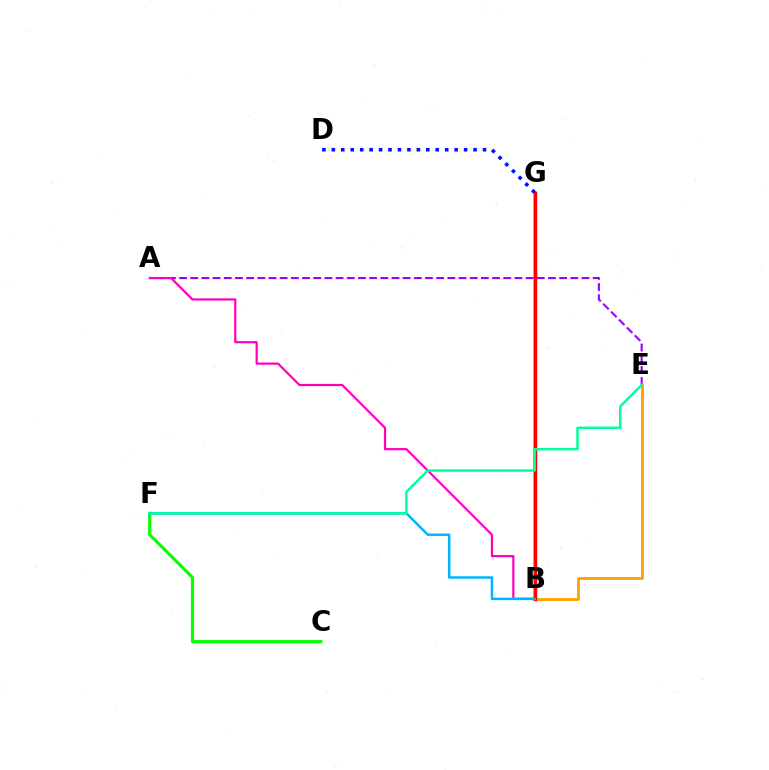{('B', 'E'): [{'color': '#ffa500', 'line_style': 'solid', 'thickness': 2.07}], ('B', 'G'): [{'color': '#b3ff00', 'line_style': 'solid', 'thickness': 2.97}, {'color': '#ff0000', 'line_style': 'solid', 'thickness': 2.49}], ('D', 'G'): [{'color': '#0010ff', 'line_style': 'dotted', 'thickness': 2.57}], ('A', 'E'): [{'color': '#9b00ff', 'line_style': 'dashed', 'thickness': 1.52}], ('C', 'F'): [{'color': '#08ff00', 'line_style': 'solid', 'thickness': 2.3}], ('A', 'B'): [{'color': '#ff00bd', 'line_style': 'solid', 'thickness': 1.59}], ('B', 'F'): [{'color': '#00b5ff', 'line_style': 'solid', 'thickness': 1.79}], ('E', 'F'): [{'color': '#00ff9d', 'line_style': 'solid', 'thickness': 1.78}]}